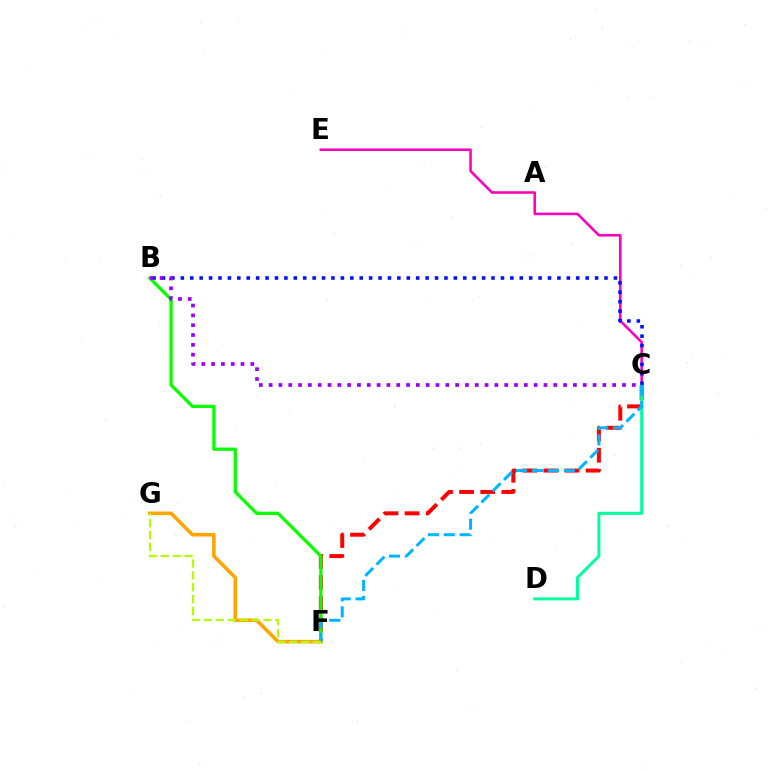{('C', 'F'): [{'color': '#ff0000', 'line_style': 'dashed', 'thickness': 2.87}, {'color': '#00b5ff', 'line_style': 'dashed', 'thickness': 2.16}], ('C', 'E'): [{'color': '#ff00bd', 'line_style': 'solid', 'thickness': 1.86}], ('B', 'F'): [{'color': '#08ff00', 'line_style': 'solid', 'thickness': 2.34}], ('C', 'D'): [{'color': '#00ff9d', 'line_style': 'solid', 'thickness': 2.15}], ('F', 'G'): [{'color': '#ffa500', 'line_style': 'solid', 'thickness': 2.58}, {'color': '#b3ff00', 'line_style': 'dashed', 'thickness': 1.62}], ('B', 'C'): [{'color': '#0010ff', 'line_style': 'dotted', 'thickness': 2.56}, {'color': '#9b00ff', 'line_style': 'dotted', 'thickness': 2.67}]}